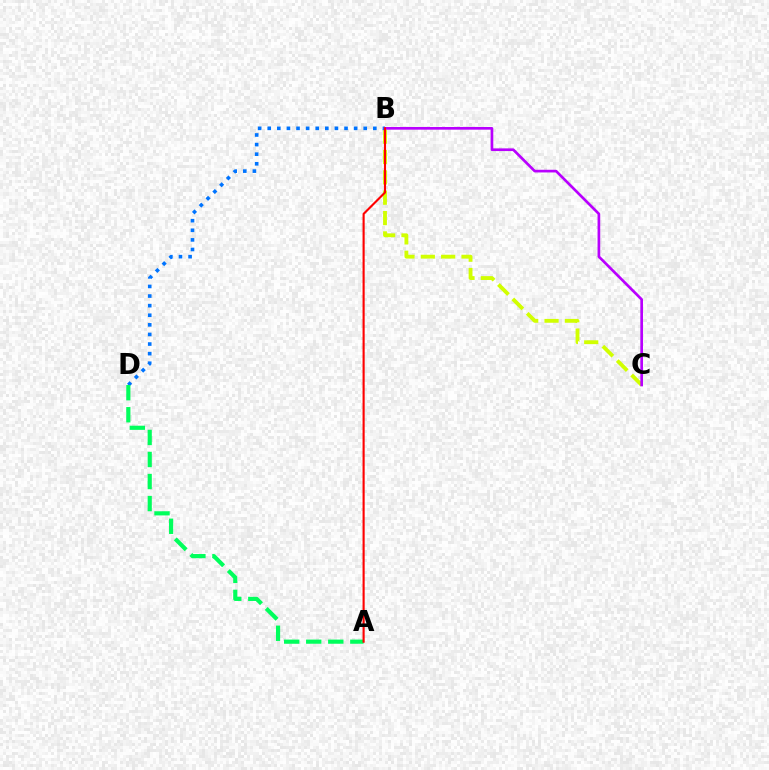{('B', 'C'): [{'color': '#d1ff00', 'line_style': 'dashed', 'thickness': 2.77}, {'color': '#b900ff', 'line_style': 'solid', 'thickness': 1.93}], ('B', 'D'): [{'color': '#0074ff', 'line_style': 'dotted', 'thickness': 2.61}], ('A', 'D'): [{'color': '#00ff5c', 'line_style': 'dashed', 'thickness': 2.99}], ('A', 'B'): [{'color': '#ff0000', 'line_style': 'solid', 'thickness': 1.53}]}